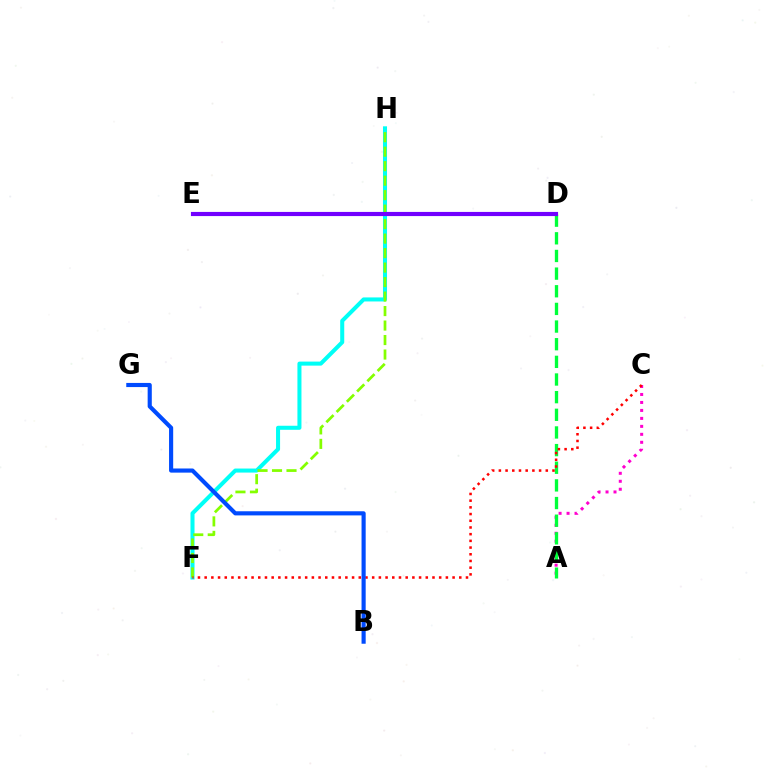{('A', 'C'): [{'color': '#ff00cf', 'line_style': 'dotted', 'thickness': 2.17}], ('A', 'D'): [{'color': '#00ff39', 'line_style': 'dashed', 'thickness': 2.4}], ('F', 'H'): [{'color': '#00fff6', 'line_style': 'solid', 'thickness': 2.91}, {'color': '#84ff00', 'line_style': 'dashed', 'thickness': 1.97}], ('C', 'F'): [{'color': '#ff0000', 'line_style': 'dotted', 'thickness': 1.82}], ('D', 'E'): [{'color': '#ffbd00', 'line_style': 'dotted', 'thickness': 1.84}, {'color': '#7200ff', 'line_style': 'solid', 'thickness': 2.99}], ('B', 'G'): [{'color': '#004bff', 'line_style': 'solid', 'thickness': 2.98}]}